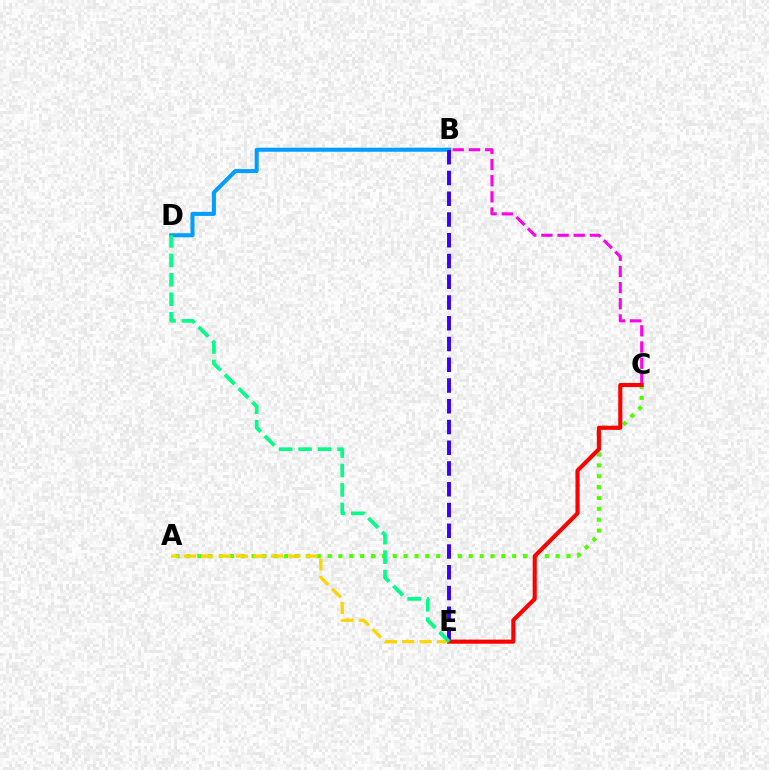{('B', 'C'): [{'color': '#ff00ed', 'line_style': 'dashed', 'thickness': 2.2}], ('A', 'C'): [{'color': '#4fff00', 'line_style': 'dotted', 'thickness': 2.95}], ('B', 'D'): [{'color': '#009eff', 'line_style': 'solid', 'thickness': 2.91}], ('A', 'E'): [{'color': '#ffd500', 'line_style': 'dashed', 'thickness': 2.37}], ('B', 'E'): [{'color': '#3700ff', 'line_style': 'dashed', 'thickness': 2.82}], ('C', 'E'): [{'color': '#ff0000', 'line_style': 'solid', 'thickness': 2.95}], ('D', 'E'): [{'color': '#00ff86', 'line_style': 'dashed', 'thickness': 2.65}]}